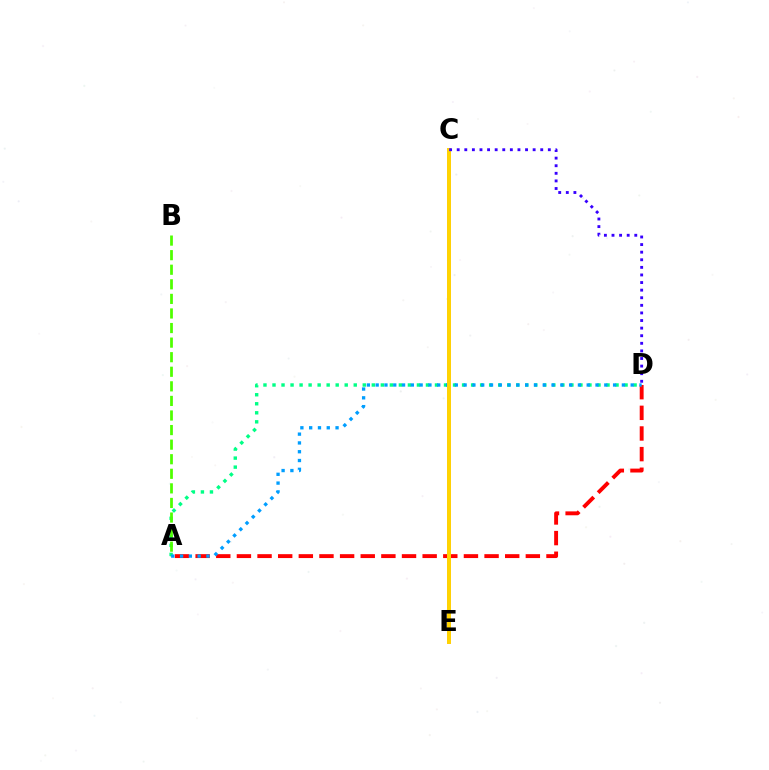{('A', 'D'): [{'color': '#ff0000', 'line_style': 'dashed', 'thickness': 2.8}, {'color': '#00ff86', 'line_style': 'dotted', 'thickness': 2.45}, {'color': '#009eff', 'line_style': 'dotted', 'thickness': 2.39}], ('C', 'E'): [{'color': '#ff00ed', 'line_style': 'solid', 'thickness': 2.55}, {'color': '#ffd500', 'line_style': 'solid', 'thickness': 2.83}], ('A', 'B'): [{'color': '#4fff00', 'line_style': 'dashed', 'thickness': 1.98}], ('C', 'D'): [{'color': '#3700ff', 'line_style': 'dotted', 'thickness': 2.06}]}